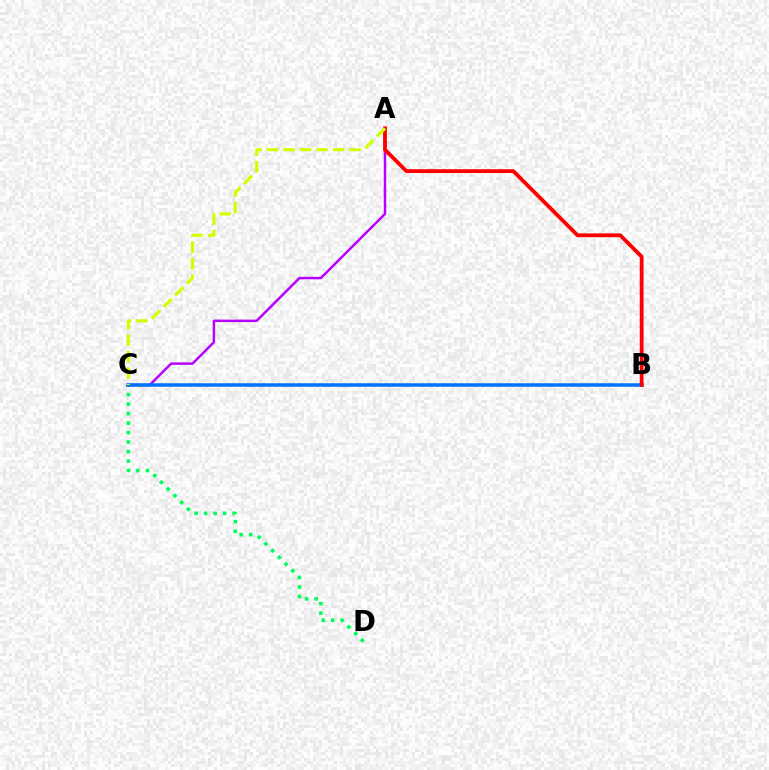{('C', 'D'): [{'color': '#00ff5c', 'line_style': 'dotted', 'thickness': 2.58}], ('A', 'C'): [{'color': '#b900ff', 'line_style': 'solid', 'thickness': 1.78}, {'color': '#d1ff00', 'line_style': 'dashed', 'thickness': 2.24}], ('B', 'C'): [{'color': '#0074ff', 'line_style': 'solid', 'thickness': 2.53}], ('A', 'B'): [{'color': '#ff0000', 'line_style': 'solid', 'thickness': 2.73}]}